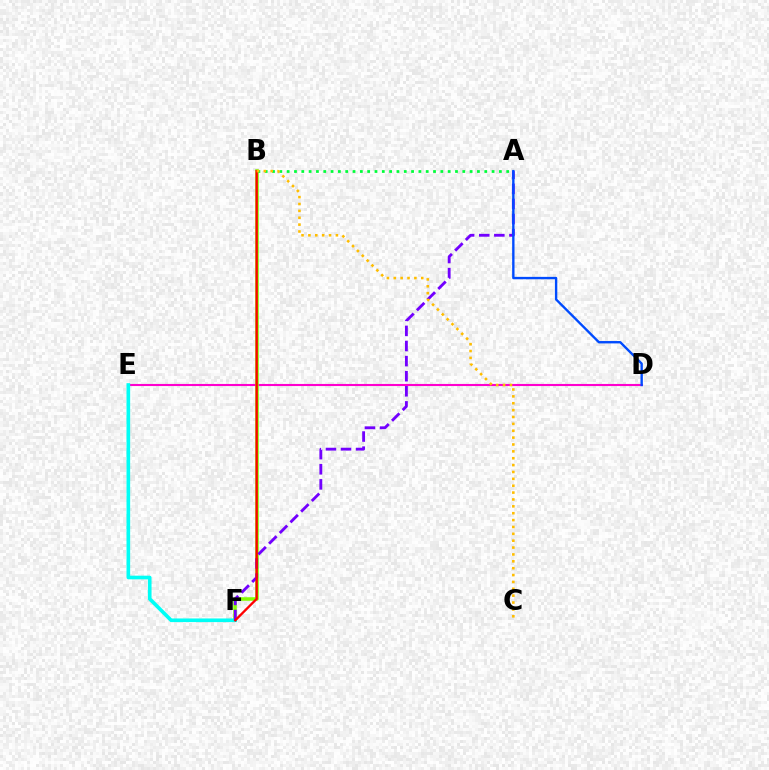{('D', 'E'): [{'color': '#ff00cf', 'line_style': 'solid', 'thickness': 1.51}], ('B', 'F'): [{'color': '#84ff00', 'line_style': 'solid', 'thickness': 2.54}, {'color': '#ff0000', 'line_style': 'solid', 'thickness': 1.67}], ('A', 'B'): [{'color': '#00ff39', 'line_style': 'dotted', 'thickness': 1.99}], ('E', 'F'): [{'color': '#00fff6', 'line_style': 'solid', 'thickness': 2.62}], ('A', 'F'): [{'color': '#7200ff', 'line_style': 'dashed', 'thickness': 2.05}], ('A', 'D'): [{'color': '#004bff', 'line_style': 'solid', 'thickness': 1.71}], ('B', 'C'): [{'color': '#ffbd00', 'line_style': 'dotted', 'thickness': 1.87}]}